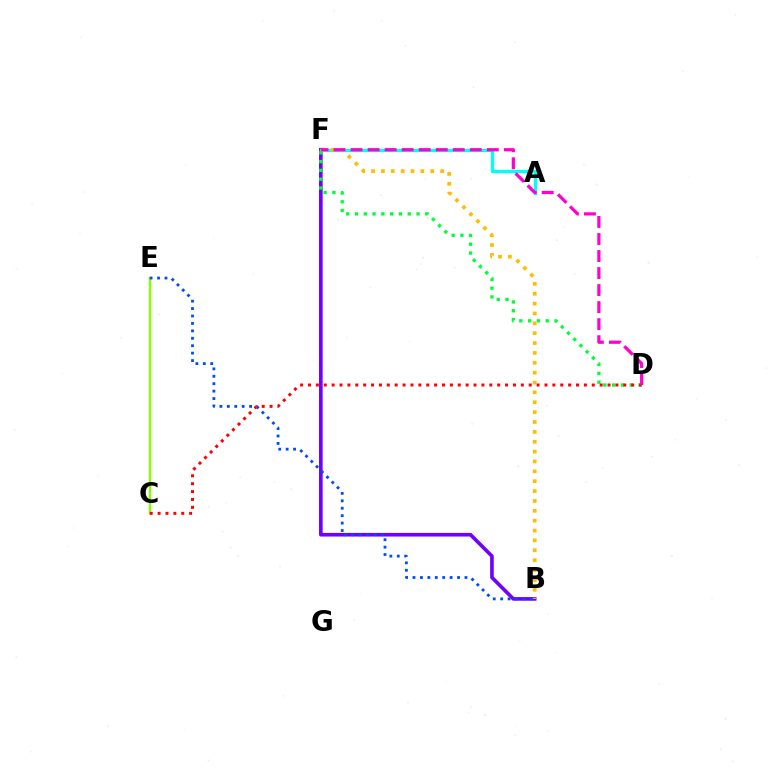{('B', 'F'): [{'color': '#7200ff', 'line_style': 'solid', 'thickness': 2.62}, {'color': '#ffbd00', 'line_style': 'dotted', 'thickness': 2.68}], ('A', 'F'): [{'color': '#00fff6', 'line_style': 'solid', 'thickness': 2.34}], ('C', 'E'): [{'color': '#84ff00', 'line_style': 'solid', 'thickness': 1.74}], ('B', 'E'): [{'color': '#004bff', 'line_style': 'dotted', 'thickness': 2.02}], ('D', 'F'): [{'color': '#00ff39', 'line_style': 'dotted', 'thickness': 2.39}, {'color': '#ff00cf', 'line_style': 'dashed', 'thickness': 2.31}], ('C', 'D'): [{'color': '#ff0000', 'line_style': 'dotted', 'thickness': 2.14}]}